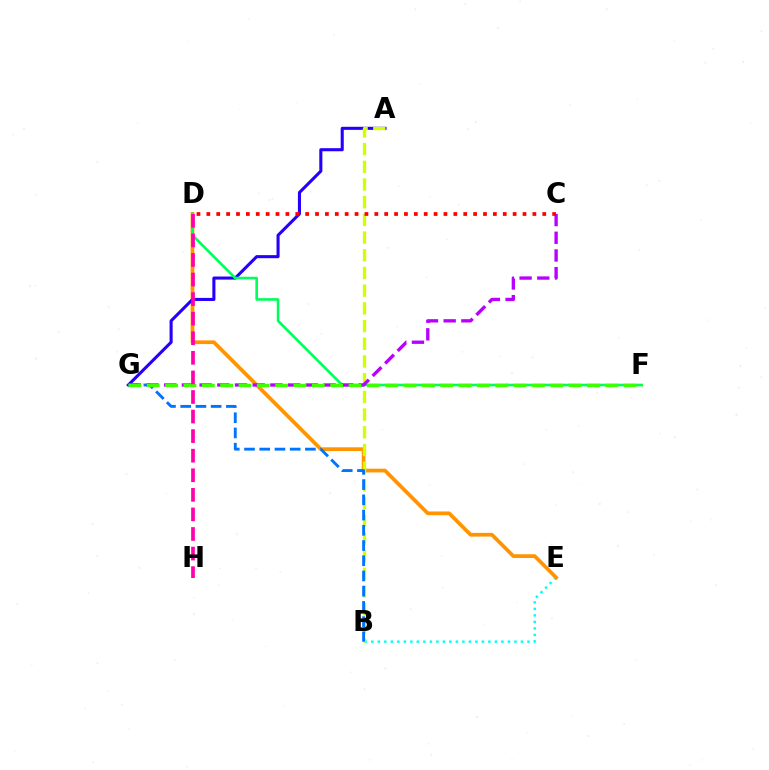{('B', 'E'): [{'color': '#00fff6', 'line_style': 'dotted', 'thickness': 1.77}], ('D', 'E'): [{'color': '#ff9400', 'line_style': 'solid', 'thickness': 2.68}], ('A', 'G'): [{'color': '#2500ff', 'line_style': 'solid', 'thickness': 2.21}], ('A', 'B'): [{'color': '#d1ff00', 'line_style': 'dashed', 'thickness': 2.4}], ('D', 'F'): [{'color': '#00ff5c', 'line_style': 'solid', 'thickness': 1.88}], ('C', 'G'): [{'color': '#b900ff', 'line_style': 'dashed', 'thickness': 2.4}], ('B', 'G'): [{'color': '#0074ff', 'line_style': 'dashed', 'thickness': 2.07}], ('F', 'G'): [{'color': '#3dff00', 'line_style': 'dashed', 'thickness': 2.49}], ('D', 'H'): [{'color': '#ff00ac', 'line_style': 'dashed', 'thickness': 2.66}], ('C', 'D'): [{'color': '#ff0000', 'line_style': 'dotted', 'thickness': 2.68}]}